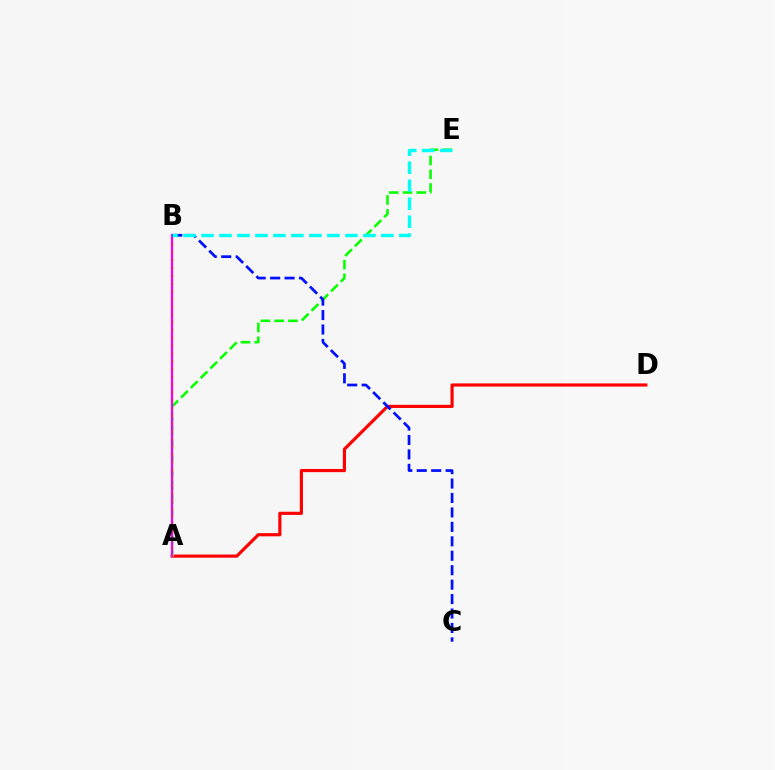{('A', 'D'): [{'color': '#ff0000', 'line_style': 'solid', 'thickness': 2.28}], ('A', 'E'): [{'color': '#08ff00', 'line_style': 'dashed', 'thickness': 1.87}], ('A', 'B'): [{'color': '#fcf500', 'line_style': 'dotted', 'thickness': 2.11}, {'color': '#ee00ff', 'line_style': 'solid', 'thickness': 1.61}], ('B', 'C'): [{'color': '#0010ff', 'line_style': 'dashed', 'thickness': 1.96}], ('B', 'E'): [{'color': '#00fff6', 'line_style': 'dashed', 'thickness': 2.44}]}